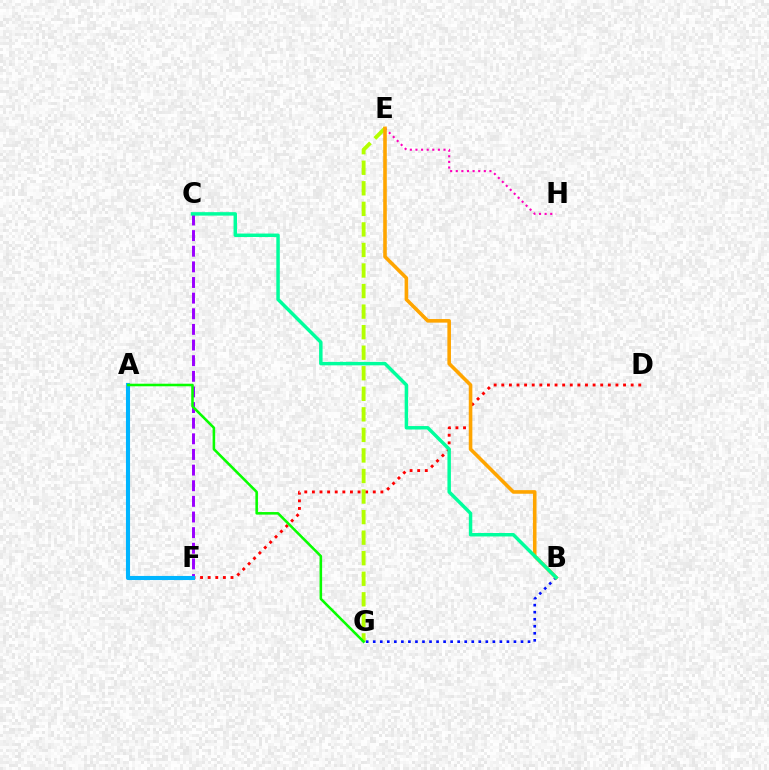{('C', 'F'): [{'color': '#9b00ff', 'line_style': 'dashed', 'thickness': 2.12}], ('E', 'H'): [{'color': '#ff00bd', 'line_style': 'dotted', 'thickness': 1.52}], ('D', 'F'): [{'color': '#ff0000', 'line_style': 'dotted', 'thickness': 2.07}], ('E', 'G'): [{'color': '#b3ff00', 'line_style': 'dashed', 'thickness': 2.79}], ('B', 'G'): [{'color': '#0010ff', 'line_style': 'dotted', 'thickness': 1.91}], ('B', 'E'): [{'color': '#ffa500', 'line_style': 'solid', 'thickness': 2.59}], ('A', 'F'): [{'color': '#00b5ff', 'line_style': 'solid', 'thickness': 2.95}], ('A', 'G'): [{'color': '#08ff00', 'line_style': 'solid', 'thickness': 1.85}], ('B', 'C'): [{'color': '#00ff9d', 'line_style': 'solid', 'thickness': 2.49}]}